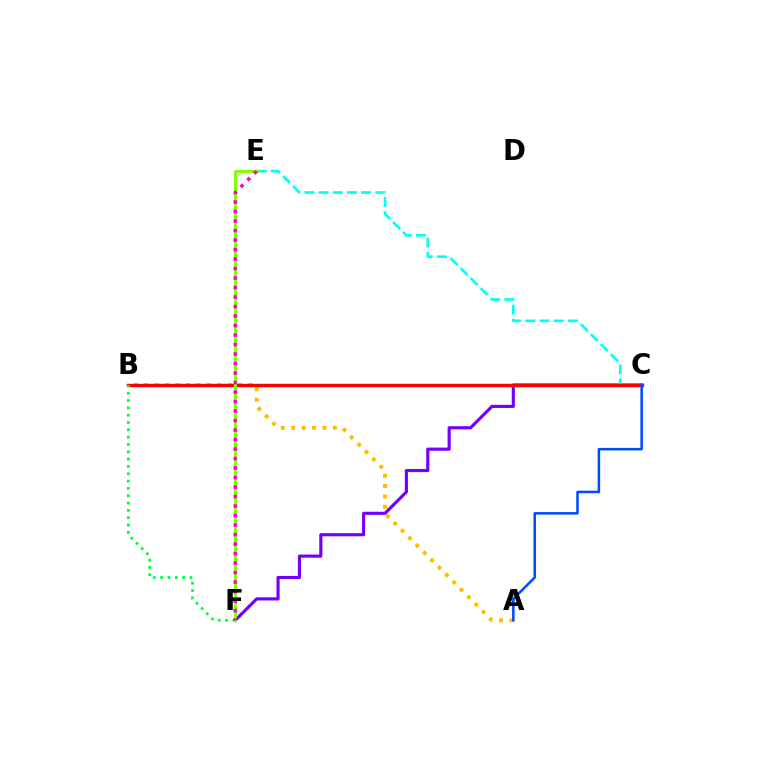{('A', 'B'): [{'color': '#ffbd00', 'line_style': 'dotted', 'thickness': 2.83}], ('C', 'F'): [{'color': '#7200ff', 'line_style': 'solid', 'thickness': 2.27}], ('C', 'E'): [{'color': '#00fff6', 'line_style': 'dashed', 'thickness': 1.92}], ('B', 'C'): [{'color': '#ff0000', 'line_style': 'solid', 'thickness': 2.46}], ('E', 'F'): [{'color': '#84ff00', 'line_style': 'solid', 'thickness': 2.12}, {'color': '#ff00cf', 'line_style': 'dotted', 'thickness': 2.58}], ('A', 'C'): [{'color': '#004bff', 'line_style': 'solid', 'thickness': 1.82}], ('B', 'F'): [{'color': '#00ff39', 'line_style': 'dotted', 'thickness': 1.99}]}